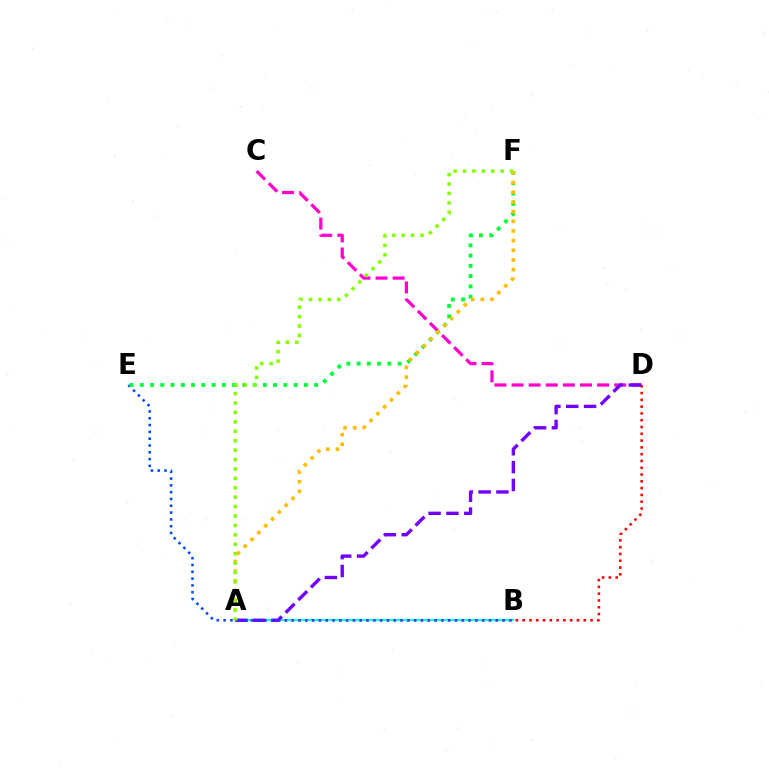{('C', 'D'): [{'color': '#ff00cf', 'line_style': 'dashed', 'thickness': 2.32}], ('A', 'D'): [{'color': '#ff0000', 'line_style': 'dotted', 'thickness': 1.84}, {'color': '#7200ff', 'line_style': 'dashed', 'thickness': 2.42}], ('A', 'B'): [{'color': '#00fff6', 'line_style': 'solid', 'thickness': 1.51}], ('B', 'E'): [{'color': '#004bff', 'line_style': 'dotted', 'thickness': 1.85}], ('E', 'F'): [{'color': '#00ff39', 'line_style': 'dotted', 'thickness': 2.79}], ('A', 'F'): [{'color': '#ffbd00', 'line_style': 'dotted', 'thickness': 2.63}, {'color': '#84ff00', 'line_style': 'dotted', 'thickness': 2.56}]}